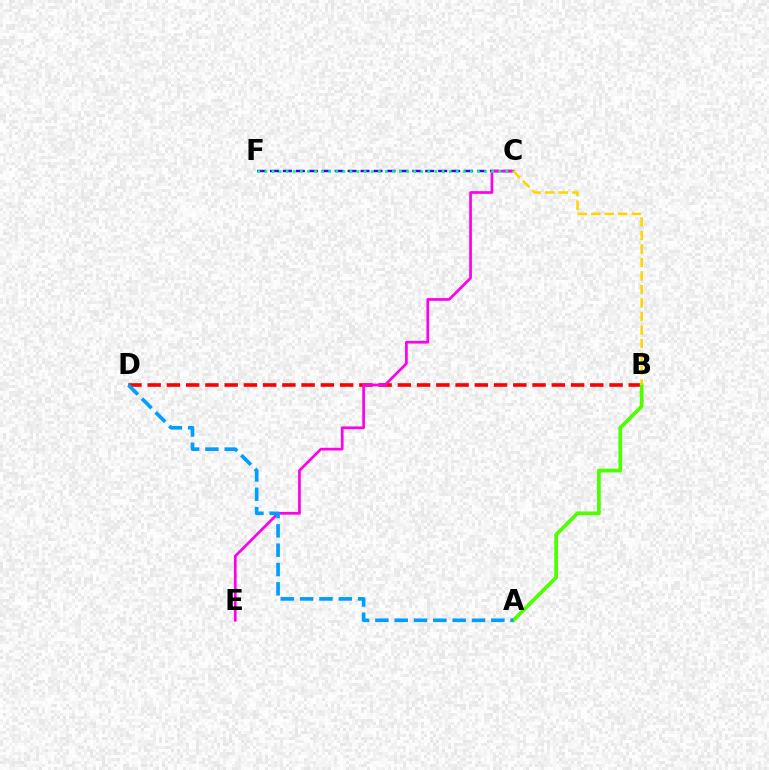{('B', 'D'): [{'color': '#ff0000', 'line_style': 'dashed', 'thickness': 2.61}], ('C', 'F'): [{'color': '#3700ff', 'line_style': 'dashed', 'thickness': 1.76}, {'color': '#00ff86', 'line_style': 'dotted', 'thickness': 1.92}], ('A', 'B'): [{'color': '#4fff00', 'line_style': 'solid', 'thickness': 2.69}], ('C', 'E'): [{'color': '#ff00ed', 'line_style': 'solid', 'thickness': 1.95}], ('B', 'C'): [{'color': '#ffd500', 'line_style': 'dashed', 'thickness': 1.83}], ('A', 'D'): [{'color': '#009eff', 'line_style': 'dashed', 'thickness': 2.63}]}